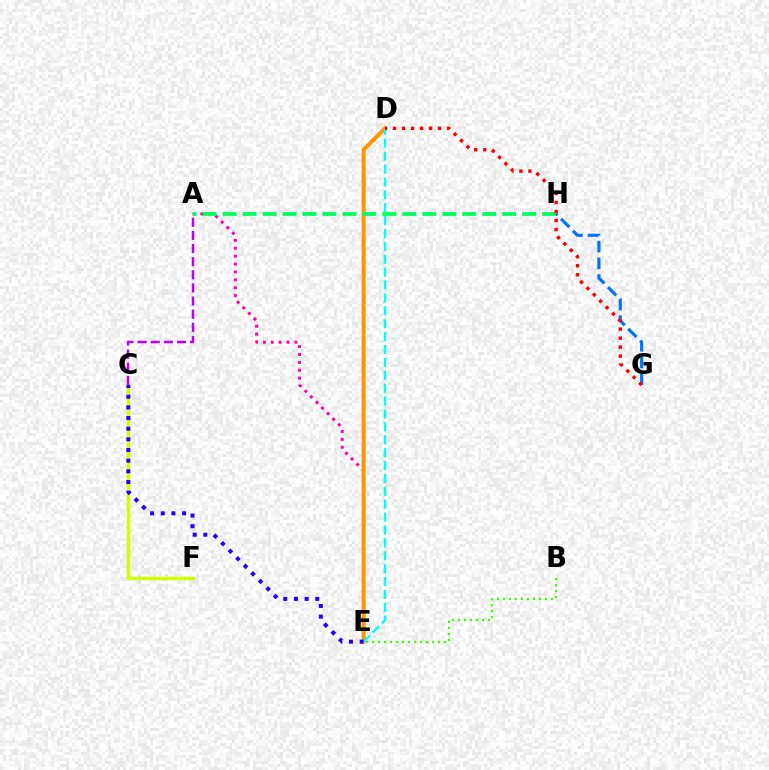{('G', 'H'): [{'color': '#0074ff', 'line_style': 'dashed', 'thickness': 2.27}], ('C', 'F'): [{'color': '#d1ff00', 'line_style': 'solid', 'thickness': 2.43}], ('A', 'E'): [{'color': '#ff00ac', 'line_style': 'dotted', 'thickness': 2.14}], ('D', 'E'): [{'color': '#ff9400', 'line_style': 'solid', 'thickness': 2.85}, {'color': '#00fff6', 'line_style': 'dashed', 'thickness': 1.75}], ('A', 'H'): [{'color': '#00ff5c', 'line_style': 'dashed', 'thickness': 2.71}], ('C', 'E'): [{'color': '#2500ff', 'line_style': 'dotted', 'thickness': 2.9}], ('A', 'C'): [{'color': '#b900ff', 'line_style': 'dashed', 'thickness': 1.78}], ('D', 'G'): [{'color': '#ff0000', 'line_style': 'dotted', 'thickness': 2.45}], ('B', 'E'): [{'color': '#3dff00', 'line_style': 'dotted', 'thickness': 1.63}]}